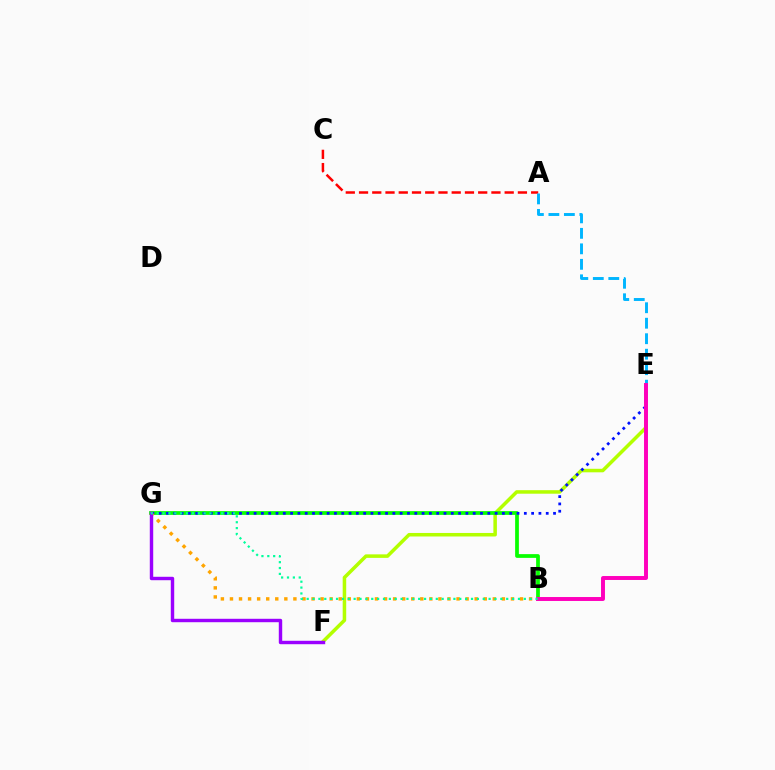{('A', 'C'): [{'color': '#ff0000', 'line_style': 'dashed', 'thickness': 1.8}], ('E', 'F'): [{'color': '#b3ff00', 'line_style': 'solid', 'thickness': 2.53}], ('B', 'G'): [{'color': '#08ff00', 'line_style': 'solid', 'thickness': 2.7}, {'color': '#ffa500', 'line_style': 'dotted', 'thickness': 2.46}, {'color': '#00ff9d', 'line_style': 'dotted', 'thickness': 1.59}], ('E', 'G'): [{'color': '#0010ff', 'line_style': 'dotted', 'thickness': 1.98}], ('A', 'E'): [{'color': '#00b5ff', 'line_style': 'dashed', 'thickness': 2.1}], ('F', 'G'): [{'color': '#9b00ff', 'line_style': 'solid', 'thickness': 2.47}], ('B', 'E'): [{'color': '#ff00bd', 'line_style': 'solid', 'thickness': 2.83}]}